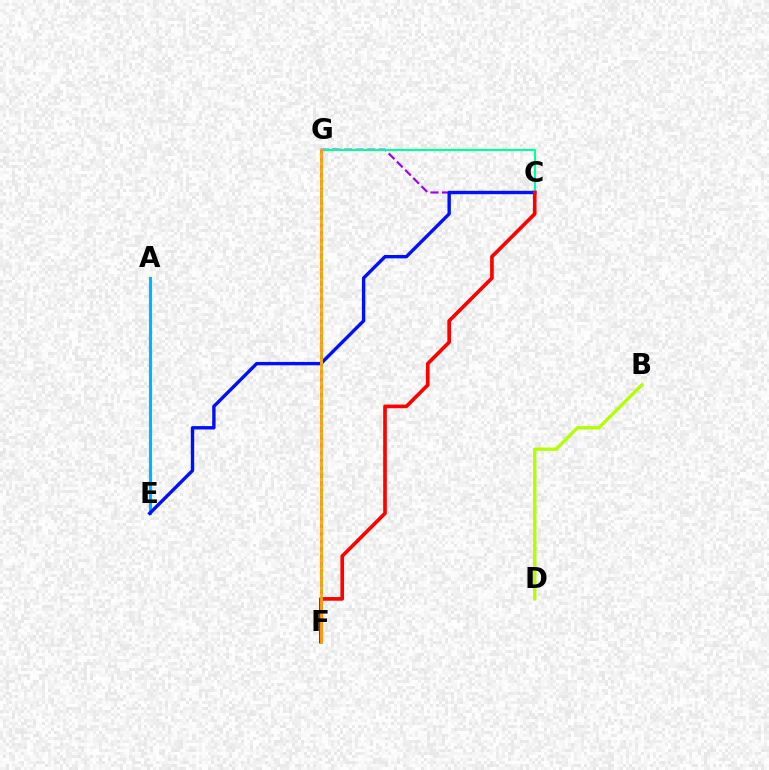{('B', 'D'): [{'color': '#b3ff00', 'line_style': 'solid', 'thickness': 2.41}], ('A', 'E'): [{'color': '#00b5ff', 'line_style': 'solid', 'thickness': 2.25}], ('C', 'G'): [{'color': '#9b00ff', 'line_style': 'dashed', 'thickness': 1.57}, {'color': '#00ff9d', 'line_style': 'solid', 'thickness': 1.54}], ('C', 'E'): [{'color': '#0010ff', 'line_style': 'solid', 'thickness': 2.44}], ('F', 'G'): [{'color': '#08ff00', 'line_style': 'dotted', 'thickness': 2.21}, {'color': '#ff00bd', 'line_style': 'dotted', 'thickness': 2.0}, {'color': '#ffa500', 'line_style': 'solid', 'thickness': 1.95}], ('C', 'F'): [{'color': '#ff0000', 'line_style': 'solid', 'thickness': 2.63}]}